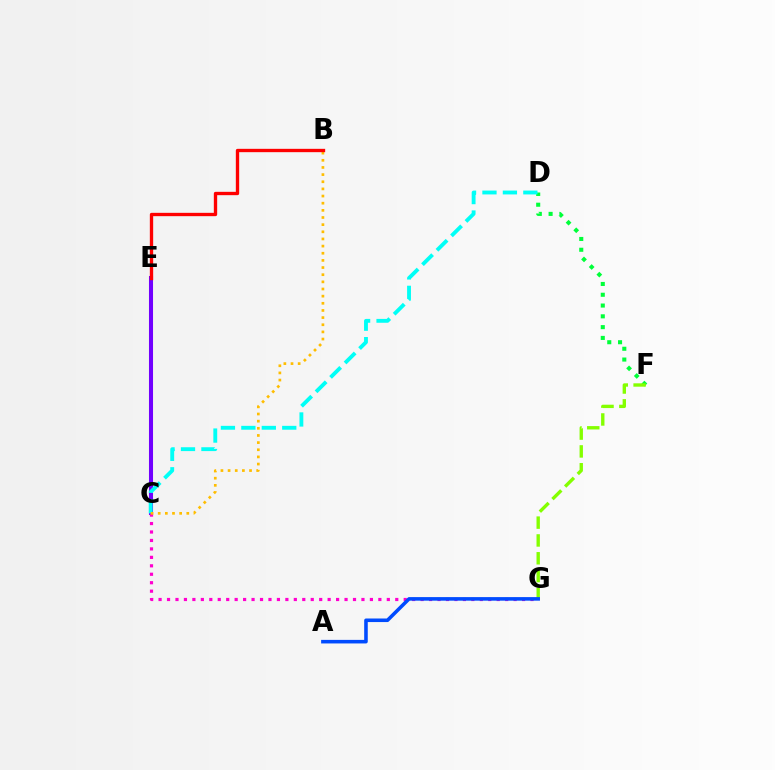{('C', 'E'): [{'color': '#7200ff', 'line_style': 'solid', 'thickness': 2.92}], ('D', 'F'): [{'color': '#00ff39', 'line_style': 'dotted', 'thickness': 2.93}], ('C', 'G'): [{'color': '#ff00cf', 'line_style': 'dotted', 'thickness': 2.3}], ('C', 'D'): [{'color': '#00fff6', 'line_style': 'dashed', 'thickness': 2.78}], ('B', 'C'): [{'color': '#ffbd00', 'line_style': 'dotted', 'thickness': 1.94}], ('B', 'E'): [{'color': '#ff0000', 'line_style': 'solid', 'thickness': 2.4}], ('F', 'G'): [{'color': '#84ff00', 'line_style': 'dashed', 'thickness': 2.42}], ('A', 'G'): [{'color': '#004bff', 'line_style': 'solid', 'thickness': 2.57}]}